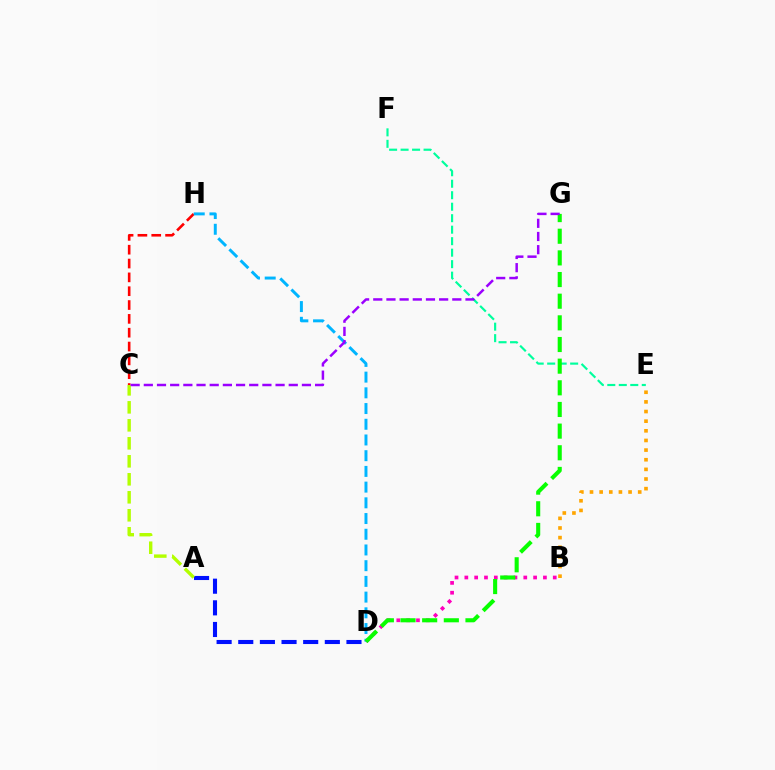{('B', 'E'): [{'color': '#ffa500', 'line_style': 'dotted', 'thickness': 2.62}], ('B', 'D'): [{'color': '#ff00bd', 'line_style': 'dotted', 'thickness': 2.67}], ('E', 'F'): [{'color': '#00ff9d', 'line_style': 'dashed', 'thickness': 1.56}], ('A', 'D'): [{'color': '#0010ff', 'line_style': 'dashed', 'thickness': 2.94}], ('C', 'H'): [{'color': '#ff0000', 'line_style': 'dashed', 'thickness': 1.88}], ('A', 'C'): [{'color': '#b3ff00', 'line_style': 'dashed', 'thickness': 2.44}], ('D', 'H'): [{'color': '#00b5ff', 'line_style': 'dashed', 'thickness': 2.13}], ('D', 'G'): [{'color': '#08ff00', 'line_style': 'dashed', 'thickness': 2.94}], ('C', 'G'): [{'color': '#9b00ff', 'line_style': 'dashed', 'thickness': 1.79}]}